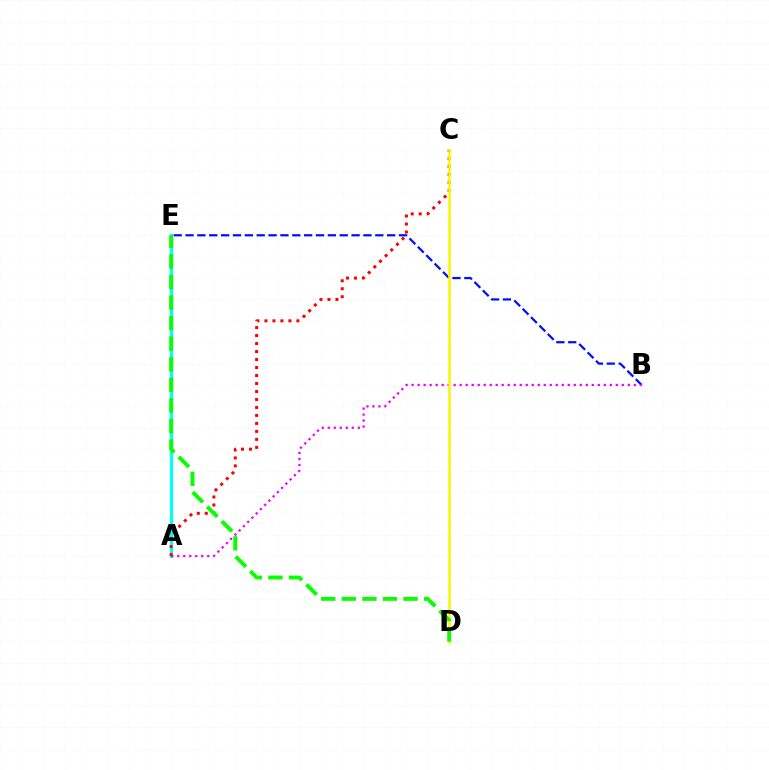{('B', 'E'): [{'color': '#0010ff', 'line_style': 'dashed', 'thickness': 1.61}], ('A', 'E'): [{'color': '#00fff6', 'line_style': 'solid', 'thickness': 2.35}], ('A', 'B'): [{'color': '#ee00ff', 'line_style': 'dotted', 'thickness': 1.63}], ('A', 'C'): [{'color': '#ff0000', 'line_style': 'dotted', 'thickness': 2.17}], ('C', 'D'): [{'color': '#fcf500', 'line_style': 'solid', 'thickness': 1.84}], ('D', 'E'): [{'color': '#08ff00', 'line_style': 'dashed', 'thickness': 2.79}]}